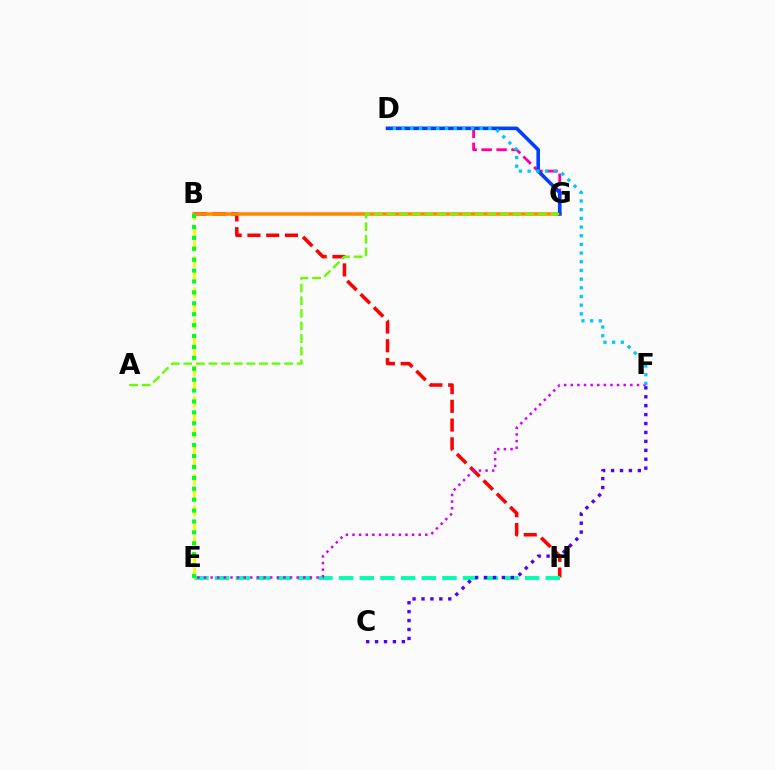{('B', 'H'): [{'color': '#ff0000', 'line_style': 'dashed', 'thickness': 2.55}], ('E', 'H'): [{'color': '#00ffaf', 'line_style': 'dashed', 'thickness': 2.81}], ('B', 'G'): [{'color': '#ff8800', 'line_style': 'solid', 'thickness': 2.55}], ('D', 'G'): [{'color': '#ff00a0', 'line_style': 'dashed', 'thickness': 2.03}, {'color': '#003fff', 'line_style': 'solid', 'thickness': 2.57}], ('C', 'F'): [{'color': '#4f00ff', 'line_style': 'dotted', 'thickness': 2.42}], ('A', 'G'): [{'color': '#66ff00', 'line_style': 'dashed', 'thickness': 1.71}], ('E', 'F'): [{'color': '#d600ff', 'line_style': 'dotted', 'thickness': 1.8}], ('B', 'E'): [{'color': '#eeff00', 'line_style': 'dashed', 'thickness': 2.11}, {'color': '#00ff27', 'line_style': 'dotted', 'thickness': 2.96}], ('D', 'F'): [{'color': '#00c7ff', 'line_style': 'dotted', 'thickness': 2.36}]}